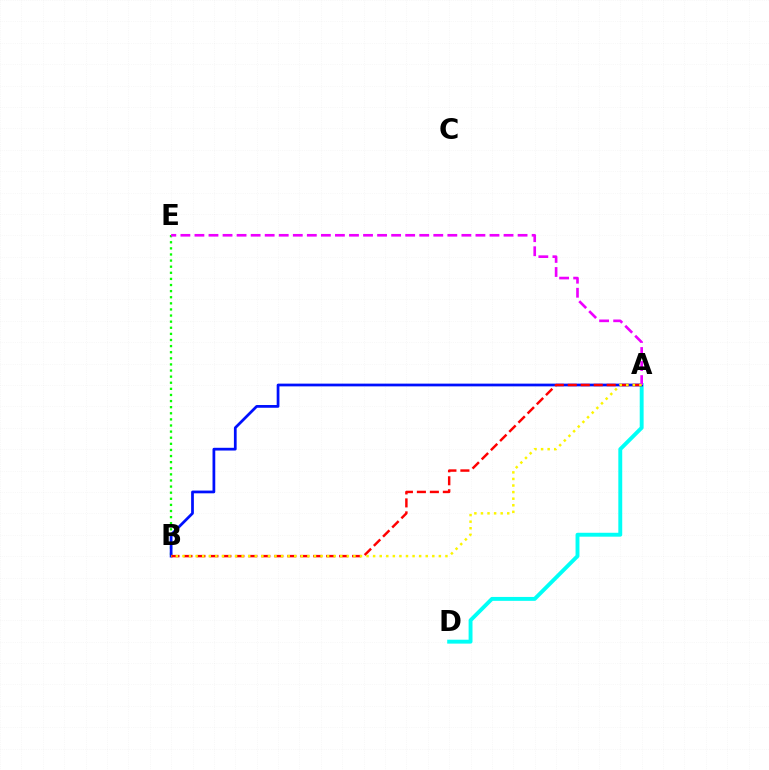{('A', 'D'): [{'color': '#00fff6', 'line_style': 'solid', 'thickness': 2.81}], ('B', 'E'): [{'color': '#08ff00', 'line_style': 'dotted', 'thickness': 1.66}], ('A', 'B'): [{'color': '#0010ff', 'line_style': 'solid', 'thickness': 1.98}, {'color': '#ff0000', 'line_style': 'dashed', 'thickness': 1.76}, {'color': '#fcf500', 'line_style': 'dotted', 'thickness': 1.79}], ('A', 'E'): [{'color': '#ee00ff', 'line_style': 'dashed', 'thickness': 1.91}]}